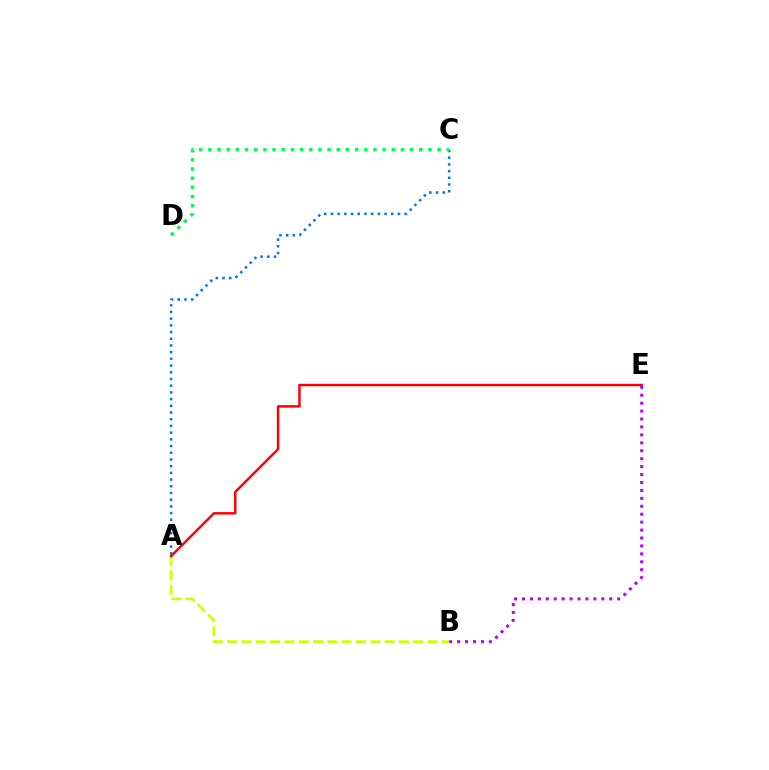{('A', 'C'): [{'color': '#0074ff', 'line_style': 'dotted', 'thickness': 1.82}], ('A', 'B'): [{'color': '#d1ff00', 'line_style': 'dashed', 'thickness': 1.95}], ('A', 'E'): [{'color': '#ff0000', 'line_style': 'solid', 'thickness': 1.77}], ('C', 'D'): [{'color': '#00ff5c', 'line_style': 'dotted', 'thickness': 2.49}], ('B', 'E'): [{'color': '#b900ff', 'line_style': 'dotted', 'thickness': 2.15}]}